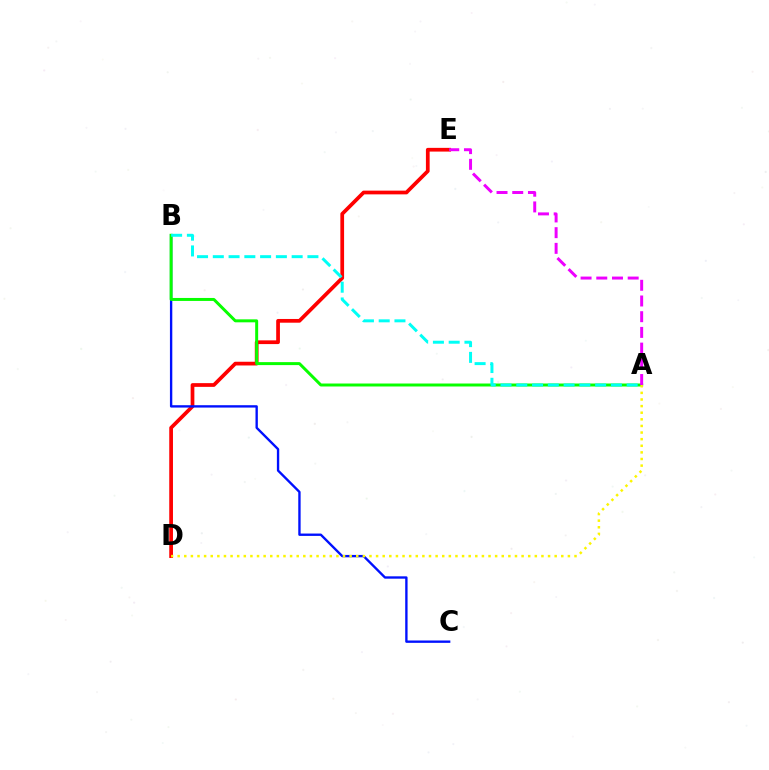{('D', 'E'): [{'color': '#ff0000', 'line_style': 'solid', 'thickness': 2.68}], ('B', 'C'): [{'color': '#0010ff', 'line_style': 'solid', 'thickness': 1.7}], ('A', 'B'): [{'color': '#08ff00', 'line_style': 'solid', 'thickness': 2.14}, {'color': '#00fff6', 'line_style': 'dashed', 'thickness': 2.14}], ('A', 'E'): [{'color': '#ee00ff', 'line_style': 'dashed', 'thickness': 2.13}], ('A', 'D'): [{'color': '#fcf500', 'line_style': 'dotted', 'thickness': 1.8}]}